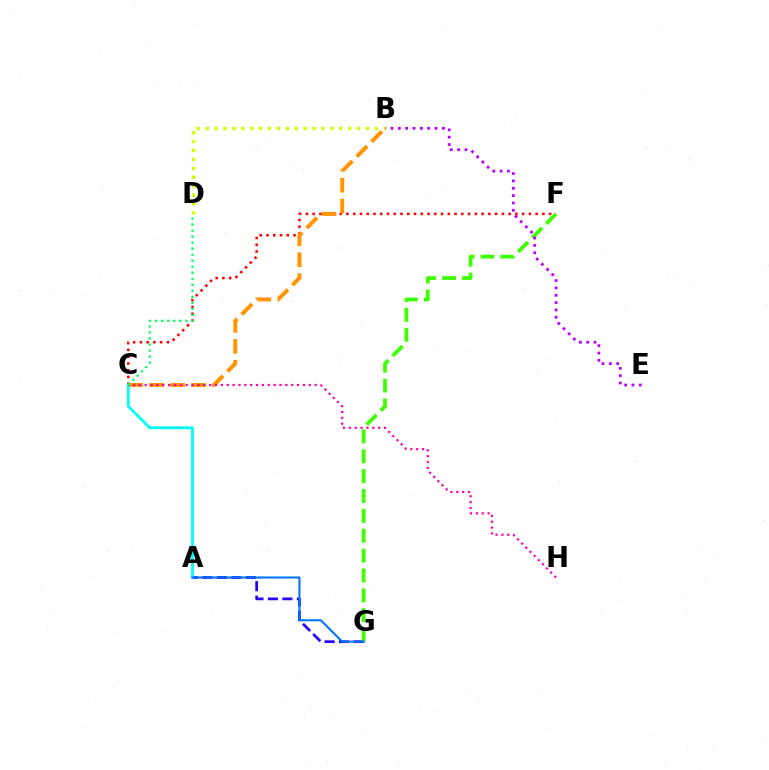{('C', 'F'): [{'color': '#ff0000', 'line_style': 'dotted', 'thickness': 1.84}], ('A', 'G'): [{'color': '#2500ff', 'line_style': 'dashed', 'thickness': 1.97}, {'color': '#0074ff', 'line_style': 'solid', 'thickness': 1.5}], ('F', 'G'): [{'color': '#3dff00', 'line_style': 'dashed', 'thickness': 2.7}], ('B', 'E'): [{'color': '#b900ff', 'line_style': 'dotted', 'thickness': 1.99}], ('B', 'C'): [{'color': '#ff9400', 'line_style': 'dashed', 'thickness': 2.85}], ('A', 'C'): [{'color': '#00fff6', 'line_style': 'solid', 'thickness': 2.02}], ('B', 'D'): [{'color': '#d1ff00', 'line_style': 'dotted', 'thickness': 2.42}], ('C', 'H'): [{'color': '#ff00ac', 'line_style': 'dotted', 'thickness': 1.59}], ('C', 'D'): [{'color': '#00ff5c', 'line_style': 'dotted', 'thickness': 1.64}]}